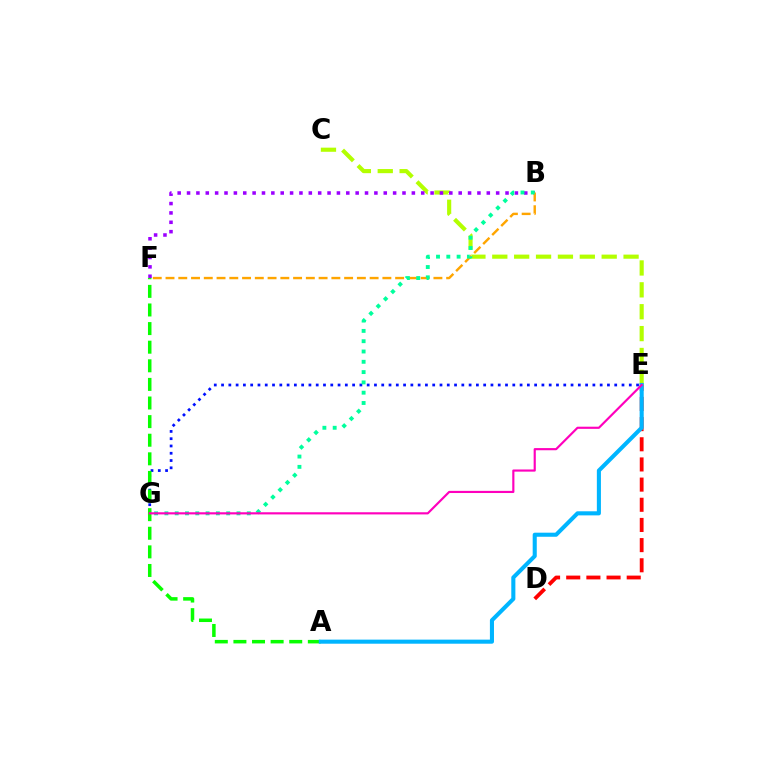{('C', 'E'): [{'color': '#b3ff00', 'line_style': 'dashed', 'thickness': 2.97}], ('B', 'F'): [{'color': '#9b00ff', 'line_style': 'dotted', 'thickness': 2.55}, {'color': '#ffa500', 'line_style': 'dashed', 'thickness': 1.73}], ('E', 'G'): [{'color': '#0010ff', 'line_style': 'dotted', 'thickness': 1.98}, {'color': '#ff00bd', 'line_style': 'solid', 'thickness': 1.55}], ('A', 'F'): [{'color': '#08ff00', 'line_style': 'dashed', 'thickness': 2.53}], ('D', 'E'): [{'color': '#ff0000', 'line_style': 'dashed', 'thickness': 2.74}], ('B', 'G'): [{'color': '#00ff9d', 'line_style': 'dotted', 'thickness': 2.8}], ('A', 'E'): [{'color': '#00b5ff', 'line_style': 'solid', 'thickness': 2.94}]}